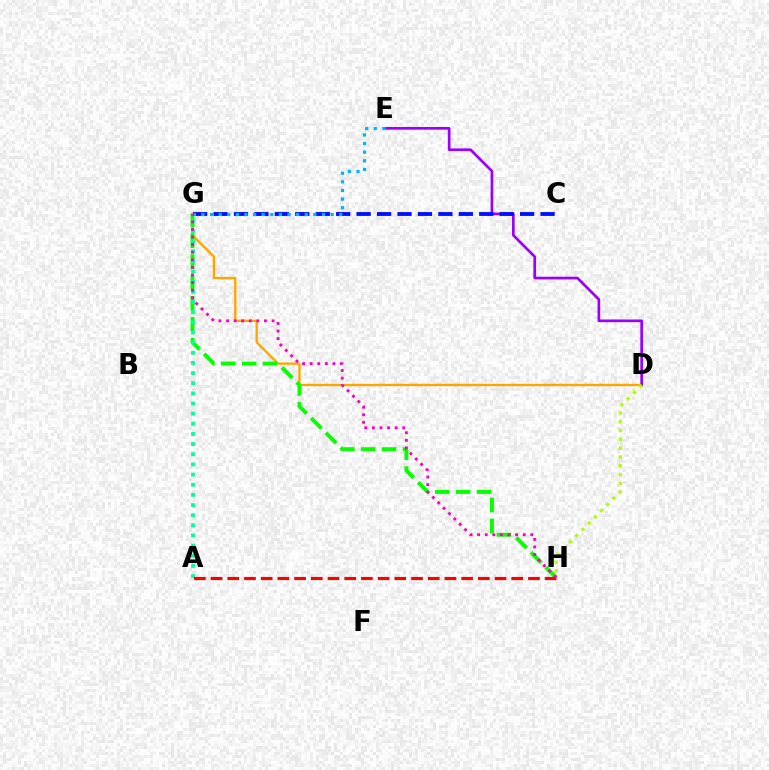{('D', 'G'): [{'color': '#ffa500', 'line_style': 'solid', 'thickness': 1.69}], ('D', 'E'): [{'color': '#9b00ff', 'line_style': 'solid', 'thickness': 1.94}], ('G', 'H'): [{'color': '#08ff00', 'line_style': 'dashed', 'thickness': 2.84}, {'color': '#ff00bd', 'line_style': 'dotted', 'thickness': 2.06}], ('D', 'H'): [{'color': '#b3ff00', 'line_style': 'dotted', 'thickness': 2.39}], ('C', 'G'): [{'color': '#0010ff', 'line_style': 'dashed', 'thickness': 2.78}], ('A', 'G'): [{'color': '#00ff9d', 'line_style': 'dotted', 'thickness': 2.76}], ('A', 'H'): [{'color': '#ff0000', 'line_style': 'dashed', 'thickness': 2.27}], ('E', 'G'): [{'color': '#00b5ff', 'line_style': 'dotted', 'thickness': 2.34}]}